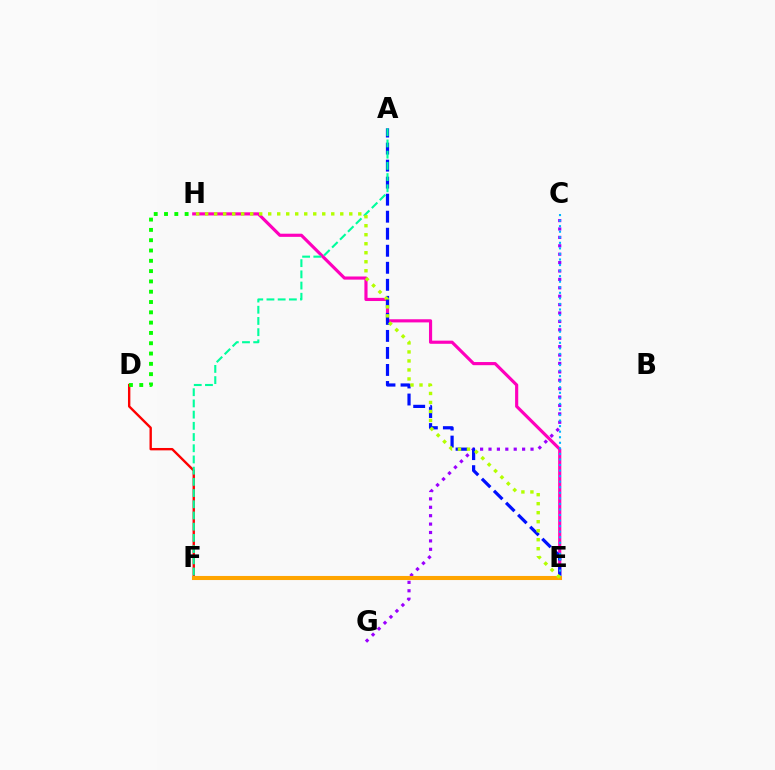{('C', 'G'): [{'color': '#9b00ff', 'line_style': 'dotted', 'thickness': 2.28}], ('E', 'H'): [{'color': '#ff00bd', 'line_style': 'solid', 'thickness': 2.27}, {'color': '#b3ff00', 'line_style': 'dotted', 'thickness': 2.45}], ('A', 'E'): [{'color': '#0010ff', 'line_style': 'dashed', 'thickness': 2.31}], ('D', 'E'): [{'color': '#ff0000', 'line_style': 'solid', 'thickness': 1.71}], ('C', 'E'): [{'color': '#00b5ff', 'line_style': 'dotted', 'thickness': 1.51}], ('E', 'F'): [{'color': '#ffa500', 'line_style': 'solid', 'thickness': 2.94}], ('D', 'H'): [{'color': '#08ff00', 'line_style': 'dotted', 'thickness': 2.8}], ('A', 'F'): [{'color': '#00ff9d', 'line_style': 'dashed', 'thickness': 1.52}]}